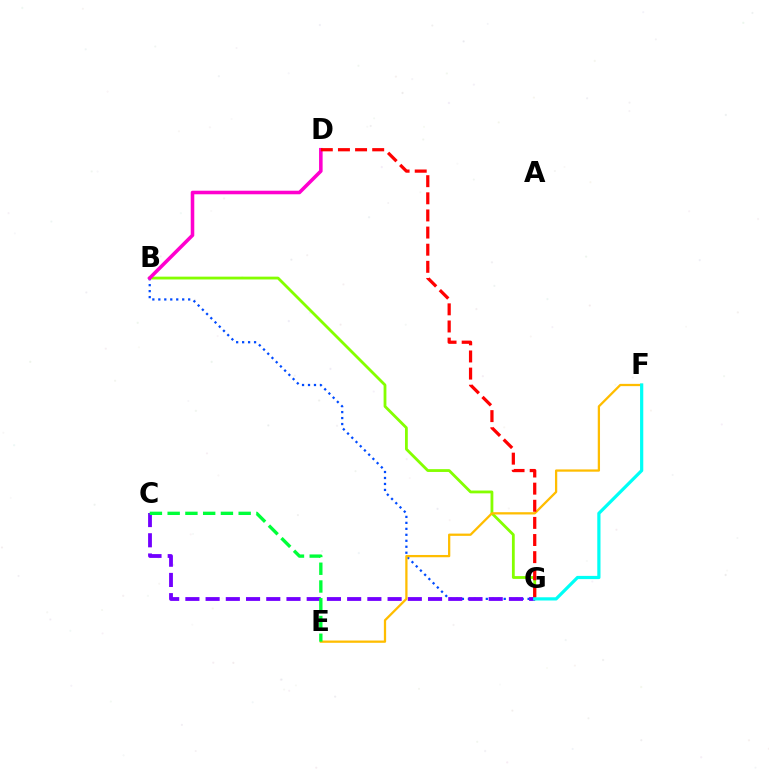{('B', 'G'): [{'color': '#84ff00', 'line_style': 'solid', 'thickness': 2.02}, {'color': '#004bff', 'line_style': 'dotted', 'thickness': 1.62}], ('C', 'G'): [{'color': '#7200ff', 'line_style': 'dashed', 'thickness': 2.75}], ('E', 'F'): [{'color': '#ffbd00', 'line_style': 'solid', 'thickness': 1.63}], ('C', 'E'): [{'color': '#00ff39', 'line_style': 'dashed', 'thickness': 2.41}], ('B', 'D'): [{'color': '#ff00cf', 'line_style': 'solid', 'thickness': 2.57}], ('D', 'G'): [{'color': '#ff0000', 'line_style': 'dashed', 'thickness': 2.33}], ('F', 'G'): [{'color': '#00fff6', 'line_style': 'solid', 'thickness': 2.32}]}